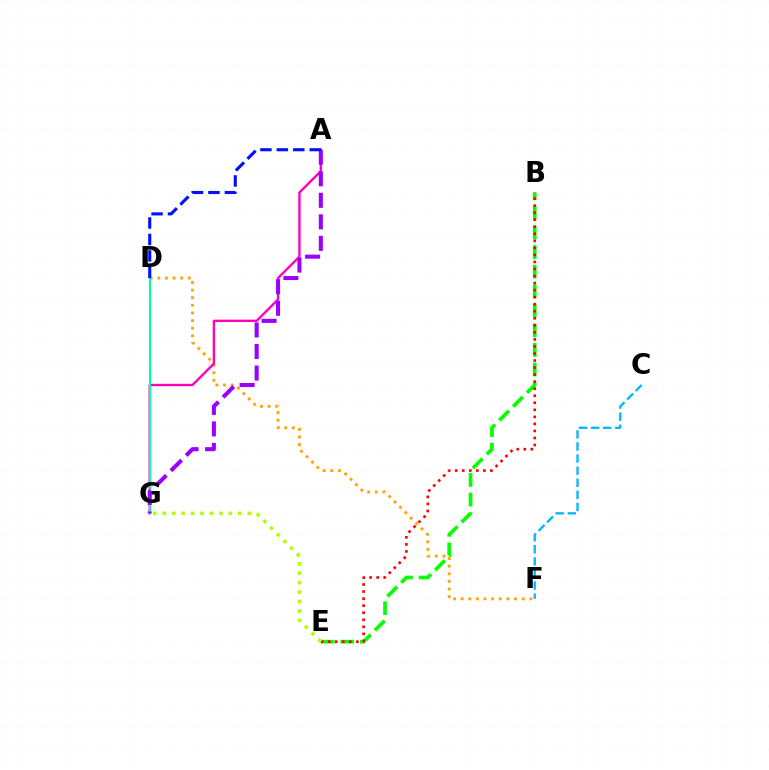{('D', 'F'): [{'color': '#ffa500', 'line_style': 'dotted', 'thickness': 2.07}], ('A', 'G'): [{'color': '#ff00bd', 'line_style': 'solid', 'thickness': 1.7}, {'color': '#9b00ff', 'line_style': 'dashed', 'thickness': 2.93}], ('B', 'E'): [{'color': '#08ff00', 'line_style': 'dashed', 'thickness': 2.66}, {'color': '#ff0000', 'line_style': 'dotted', 'thickness': 1.91}], ('D', 'G'): [{'color': '#00ff9d', 'line_style': 'solid', 'thickness': 1.51}], ('A', 'D'): [{'color': '#0010ff', 'line_style': 'dashed', 'thickness': 2.23}], ('C', 'F'): [{'color': '#00b5ff', 'line_style': 'dashed', 'thickness': 1.64}], ('E', 'G'): [{'color': '#b3ff00', 'line_style': 'dotted', 'thickness': 2.57}]}